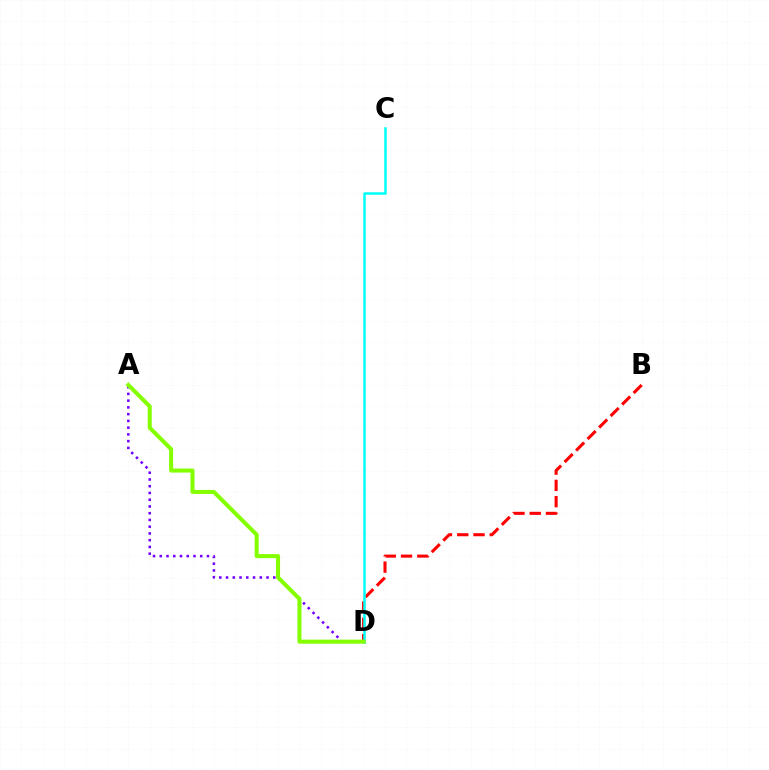{('A', 'D'): [{'color': '#7200ff', 'line_style': 'dotted', 'thickness': 1.83}, {'color': '#84ff00', 'line_style': 'solid', 'thickness': 2.91}], ('B', 'D'): [{'color': '#ff0000', 'line_style': 'dashed', 'thickness': 2.21}], ('C', 'D'): [{'color': '#00fff6', 'line_style': 'solid', 'thickness': 1.81}]}